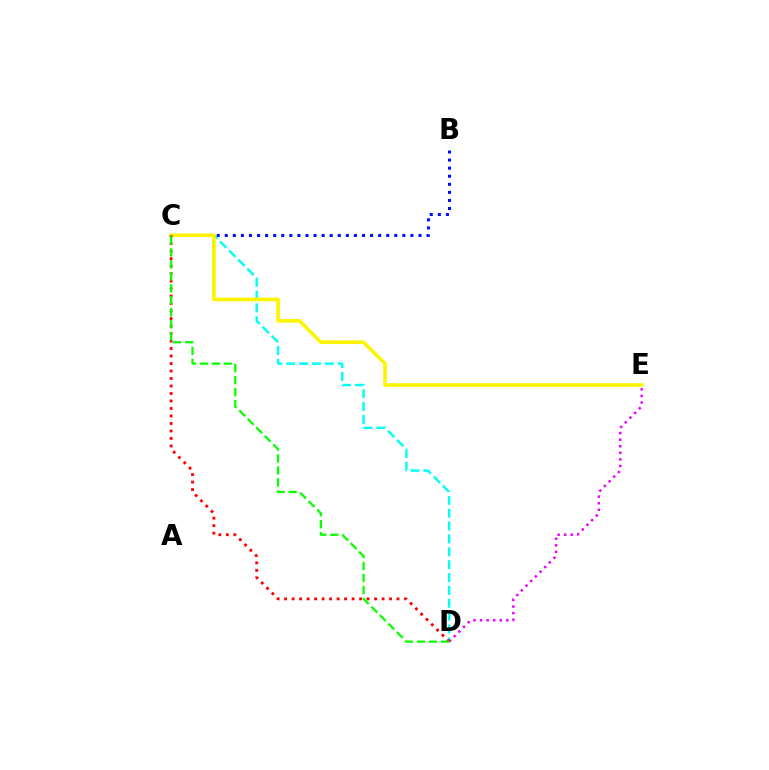{('B', 'C'): [{'color': '#0010ff', 'line_style': 'dotted', 'thickness': 2.19}], ('C', 'D'): [{'color': '#00fff6', 'line_style': 'dashed', 'thickness': 1.75}, {'color': '#ff0000', 'line_style': 'dotted', 'thickness': 2.04}, {'color': '#08ff00', 'line_style': 'dashed', 'thickness': 1.63}], ('D', 'E'): [{'color': '#ee00ff', 'line_style': 'dotted', 'thickness': 1.79}], ('C', 'E'): [{'color': '#fcf500', 'line_style': 'solid', 'thickness': 2.62}]}